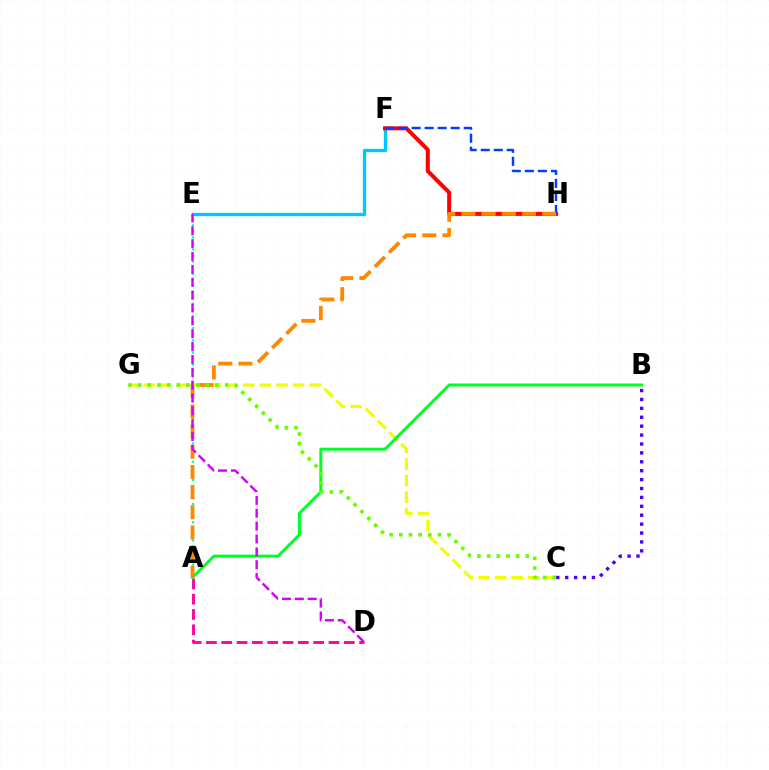{('E', 'F'): [{'color': '#00c7ff', 'line_style': 'solid', 'thickness': 2.39}], ('F', 'H'): [{'color': '#ff0000', 'line_style': 'solid', 'thickness': 2.89}, {'color': '#003fff', 'line_style': 'dashed', 'thickness': 1.77}], ('A', 'D'): [{'color': '#ff00a0', 'line_style': 'dashed', 'thickness': 2.08}], ('C', 'G'): [{'color': '#eeff00', 'line_style': 'dashed', 'thickness': 2.25}, {'color': '#66ff00', 'line_style': 'dotted', 'thickness': 2.63}], ('B', 'C'): [{'color': '#4f00ff', 'line_style': 'dotted', 'thickness': 2.42}], ('A', 'E'): [{'color': '#00ffaf', 'line_style': 'dotted', 'thickness': 1.65}], ('A', 'B'): [{'color': '#00ff27', 'line_style': 'solid', 'thickness': 2.16}], ('A', 'H'): [{'color': '#ff8800', 'line_style': 'dashed', 'thickness': 2.74}], ('D', 'E'): [{'color': '#d600ff', 'line_style': 'dashed', 'thickness': 1.75}]}